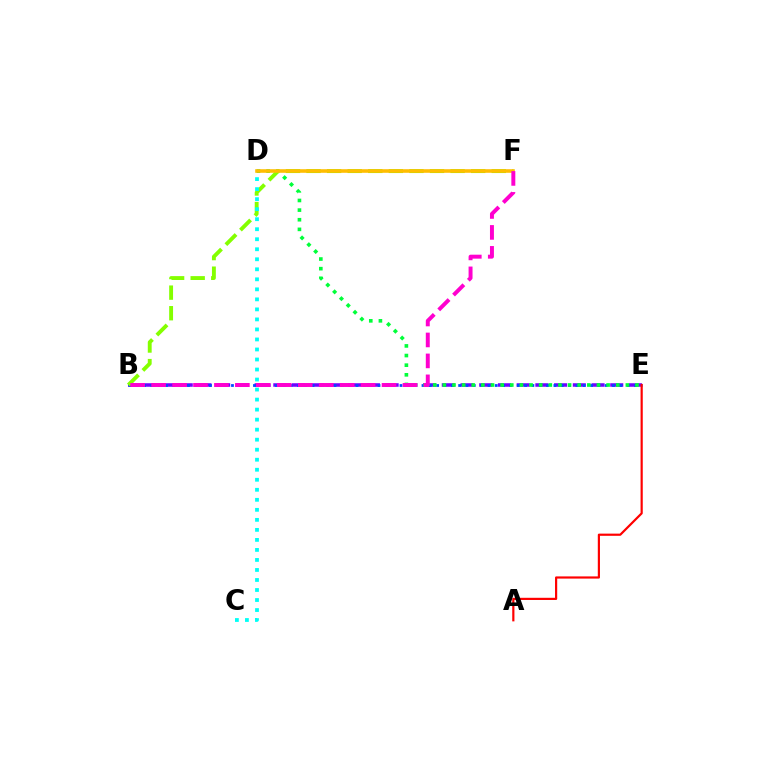{('B', 'E'): [{'color': '#7200ff', 'line_style': 'dashed', 'thickness': 2.54}, {'color': '#004bff', 'line_style': 'dotted', 'thickness': 1.99}], ('D', 'E'): [{'color': '#00ff39', 'line_style': 'dotted', 'thickness': 2.62}], ('B', 'F'): [{'color': '#84ff00', 'line_style': 'dashed', 'thickness': 2.8}, {'color': '#ff00cf', 'line_style': 'dashed', 'thickness': 2.85}], ('C', 'D'): [{'color': '#00fff6', 'line_style': 'dotted', 'thickness': 2.72}], ('A', 'E'): [{'color': '#ff0000', 'line_style': 'solid', 'thickness': 1.58}], ('D', 'F'): [{'color': '#ffbd00', 'line_style': 'solid', 'thickness': 2.57}]}